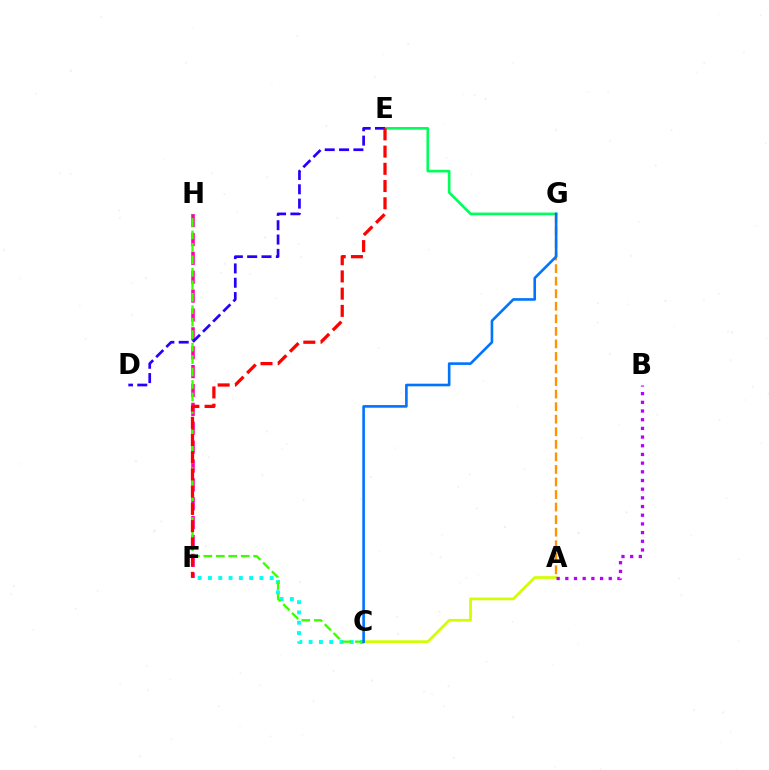{('F', 'H'): [{'color': '#ff00ac', 'line_style': 'dashed', 'thickness': 2.56}], ('E', 'G'): [{'color': '#00ff5c', 'line_style': 'solid', 'thickness': 1.91}], ('D', 'E'): [{'color': '#2500ff', 'line_style': 'dashed', 'thickness': 1.95}], ('C', 'F'): [{'color': '#00fff6', 'line_style': 'dotted', 'thickness': 2.8}], ('A', 'C'): [{'color': '#d1ff00', 'line_style': 'solid', 'thickness': 1.95}], ('C', 'H'): [{'color': '#3dff00', 'line_style': 'dashed', 'thickness': 1.69}], ('A', 'G'): [{'color': '#ff9400', 'line_style': 'dashed', 'thickness': 1.71}], ('E', 'F'): [{'color': '#ff0000', 'line_style': 'dashed', 'thickness': 2.34}], ('A', 'B'): [{'color': '#b900ff', 'line_style': 'dotted', 'thickness': 2.36}], ('C', 'G'): [{'color': '#0074ff', 'line_style': 'solid', 'thickness': 1.89}]}